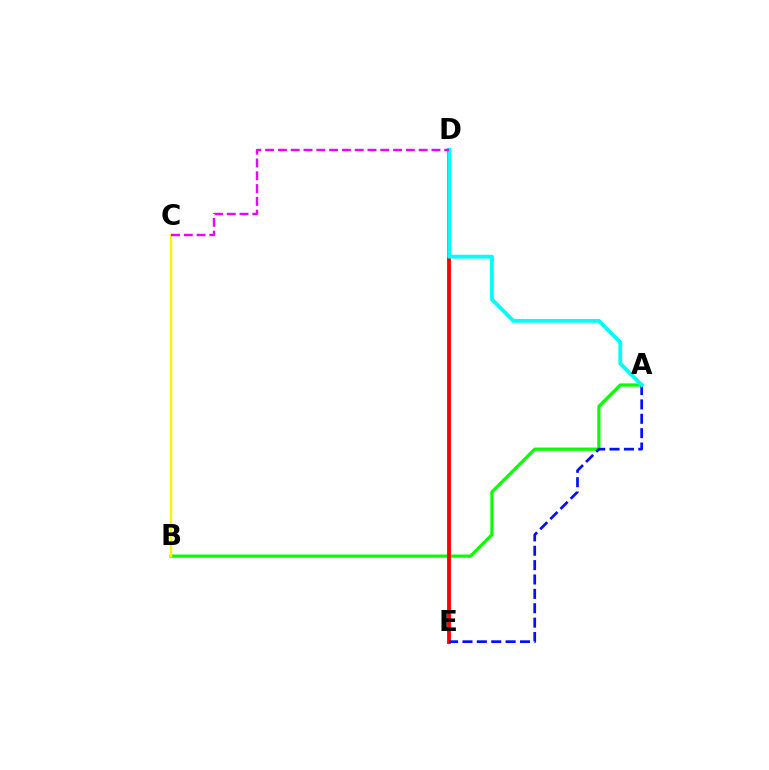{('A', 'B'): [{'color': '#08ff00', 'line_style': 'solid', 'thickness': 2.31}], ('D', 'E'): [{'color': '#ff0000', 'line_style': 'solid', 'thickness': 2.75}], ('A', 'E'): [{'color': '#0010ff', 'line_style': 'dashed', 'thickness': 1.95}], ('B', 'C'): [{'color': '#fcf500', 'line_style': 'solid', 'thickness': 1.71}], ('A', 'D'): [{'color': '#00fff6', 'line_style': 'solid', 'thickness': 2.75}], ('C', 'D'): [{'color': '#ee00ff', 'line_style': 'dashed', 'thickness': 1.74}]}